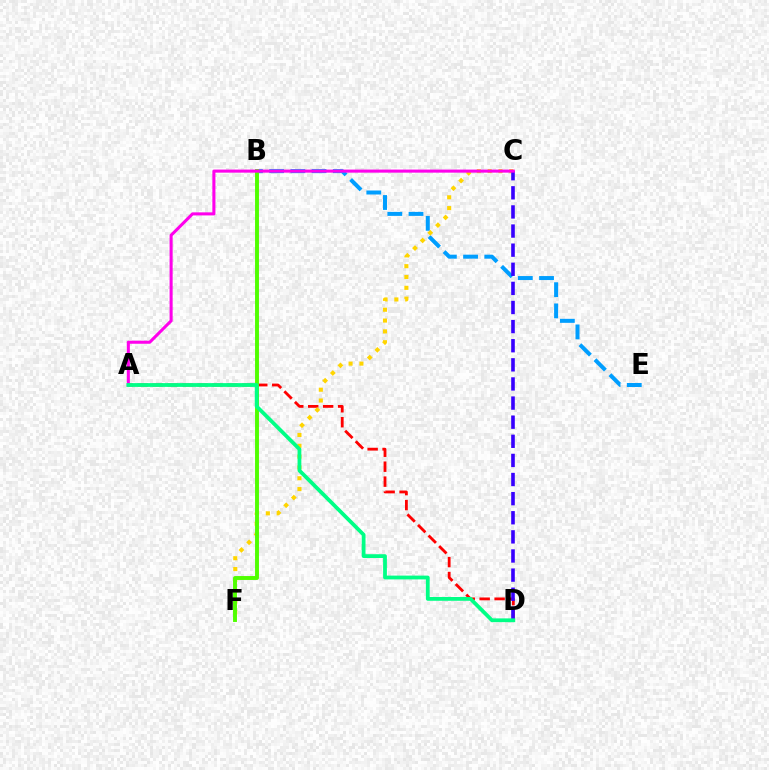{('B', 'E'): [{'color': '#009eff', 'line_style': 'dashed', 'thickness': 2.88}], ('A', 'D'): [{'color': '#ff0000', 'line_style': 'dashed', 'thickness': 2.03}, {'color': '#00ff86', 'line_style': 'solid', 'thickness': 2.72}], ('C', 'F'): [{'color': '#ffd500', 'line_style': 'dotted', 'thickness': 2.94}], ('B', 'F'): [{'color': '#4fff00', 'line_style': 'solid', 'thickness': 2.82}], ('C', 'D'): [{'color': '#3700ff', 'line_style': 'dashed', 'thickness': 2.6}], ('A', 'C'): [{'color': '#ff00ed', 'line_style': 'solid', 'thickness': 2.21}]}